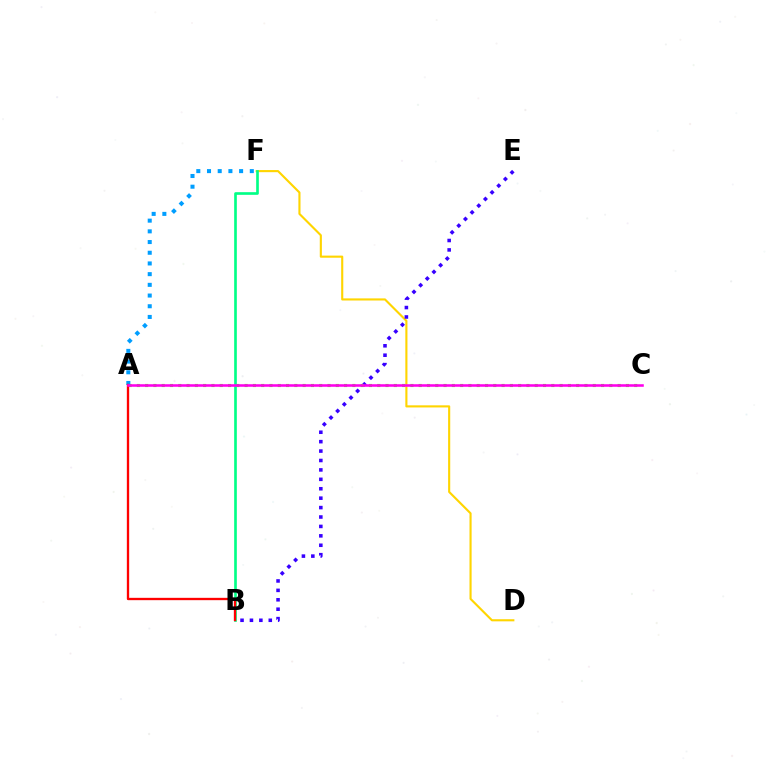{('D', 'F'): [{'color': '#ffd500', 'line_style': 'solid', 'thickness': 1.53}], ('B', 'E'): [{'color': '#3700ff', 'line_style': 'dotted', 'thickness': 2.56}], ('A', 'C'): [{'color': '#4fff00', 'line_style': 'dotted', 'thickness': 2.25}, {'color': '#ff00ed', 'line_style': 'solid', 'thickness': 1.84}], ('A', 'F'): [{'color': '#009eff', 'line_style': 'dotted', 'thickness': 2.91}], ('B', 'F'): [{'color': '#00ff86', 'line_style': 'solid', 'thickness': 1.91}], ('A', 'B'): [{'color': '#ff0000', 'line_style': 'solid', 'thickness': 1.68}]}